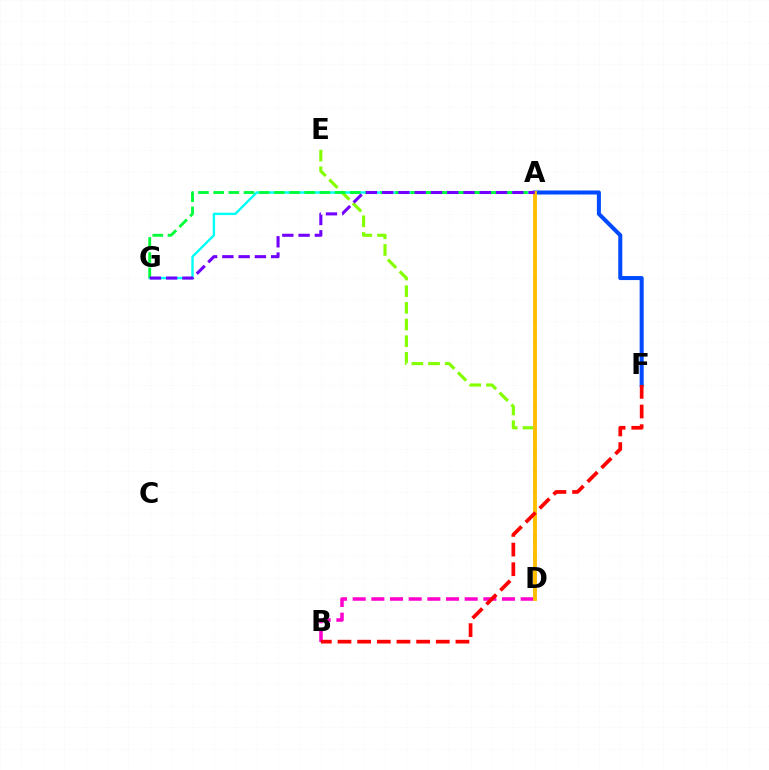{('A', 'G'): [{'color': '#00fff6', 'line_style': 'solid', 'thickness': 1.71}, {'color': '#00ff39', 'line_style': 'dashed', 'thickness': 2.06}, {'color': '#7200ff', 'line_style': 'dashed', 'thickness': 2.21}], ('B', 'D'): [{'color': '#ff00cf', 'line_style': 'dashed', 'thickness': 2.54}], ('D', 'E'): [{'color': '#84ff00', 'line_style': 'dashed', 'thickness': 2.27}], ('A', 'F'): [{'color': '#004bff', 'line_style': 'solid', 'thickness': 2.9}], ('A', 'D'): [{'color': '#ffbd00', 'line_style': 'solid', 'thickness': 2.78}], ('B', 'F'): [{'color': '#ff0000', 'line_style': 'dashed', 'thickness': 2.67}]}